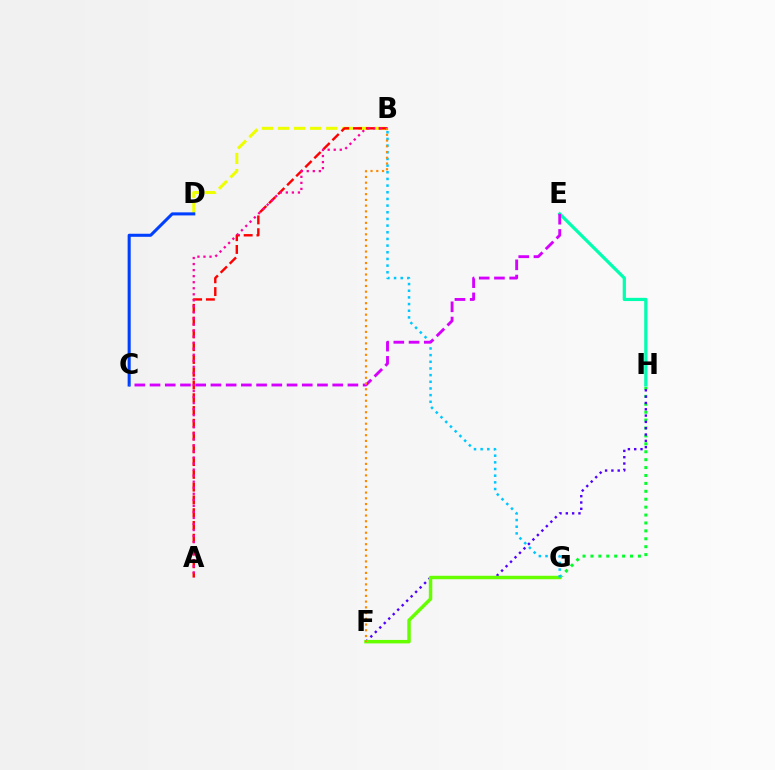{('G', 'H'): [{'color': '#00ff27', 'line_style': 'dotted', 'thickness': 2.15}], ('F', 'H'): [{'color': '#4f00ff', 'line_style': 'dotted', 'thickness': 1.72}], ('E', 'H'): [{'color': '#00ffaf', 'line_style': 'solid', 'thickness': 2.32}], ('F', 'G'): [{'color': '#66ff00', 'line_style': 'solid', 'thickness': 2.49}], ('B', 'G'): [{'color': '#00c7ff', 'line_style': 'dotted', 'thickness': 1.81}], ('B', 'D'): [{'color': '#eeff00', 'line_style': 'dashed', 'thickness': 2.18}], ('A', 'B'): [{'color': '#ff0000', 'line_style': 'dashed', 'thickness': 1.73}, {'color': '#ff00a0', 'line_style': 'dotted', 'thickness': 1.64}], ('C', 'D'): [{'color': '#003fff', 'line_style': 'solid', 'thickness': 2.2}], ('C', 'E'): [{'color': '#d600ff', 'line_style': 'dashed', 'thickness': 2.07}], ('B', 'F'): [{'color': '#ff8800', 'line_style': 'dotted', 'thickness': 1.56}]}